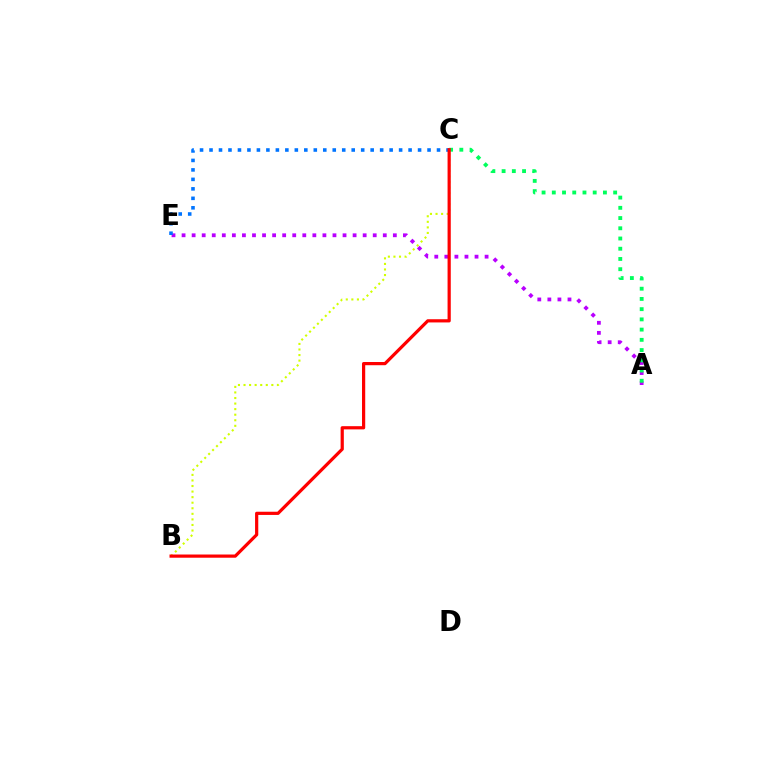{('A', 'E'): [{'color': '#b900ff', 'line_style': 'dotted', 'thickness': 2.73}], ('C', 'E'): [{'color': '#0074ff', 'line_style': 'dotted', 'thickness': 2.58}], ('B', 'C'): [{'color': '#d1ff00', 'line_style': 'dotted', 'thickness': 1.51}, {'color': '#ff0000', 'line_style': 'solid', 'thickness': 2.31}], ('A', 'C'): [{'color': '#00ff5c', 'line_style': 'dotted', 'thickness': 2.78}]}